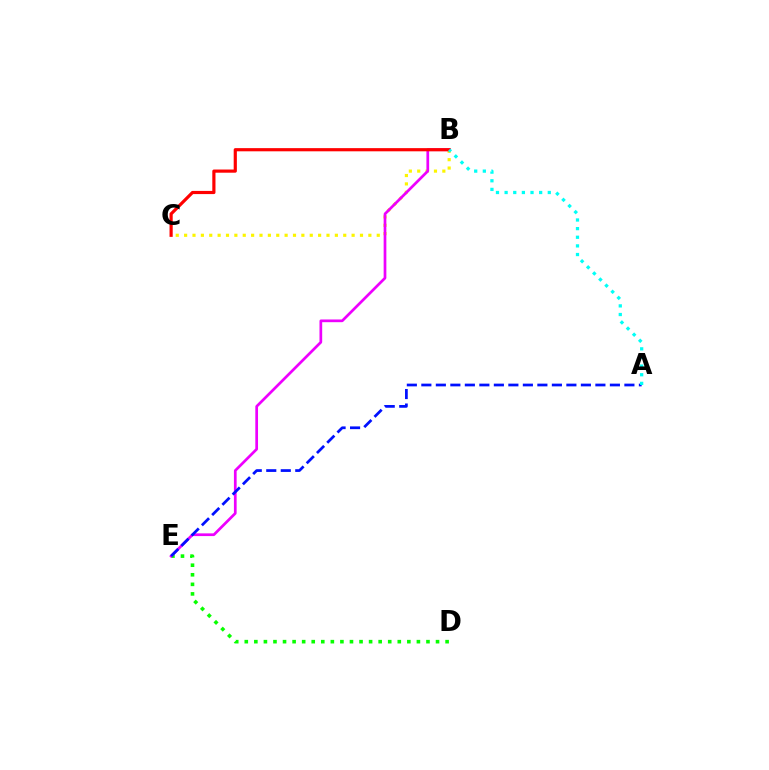{('B', 'C'): [{'color': '#fcf500', 'line_style': 'dotted', 'thickness': 2.28}, {'color': '#ff0000', 'line_style': 'solid', 'thickness': 2.29}], ('D', 'E'): [{'color': '#08ff00', 'line_style': 'dotted', 'thickness': 2.6}], ('B', 'E'): [{'color': '#ee00ff', 'line_style': 'solid', 'thickness': 1.95}], ('A', 'E'): [{'color': '#0010ff', 'line_style': 'dashed', 'thickness': 1.97}], ('A', 'B'): [{'color': '#00fff6', 'line_style': 'dotted', 'thickness': 2.35}]}